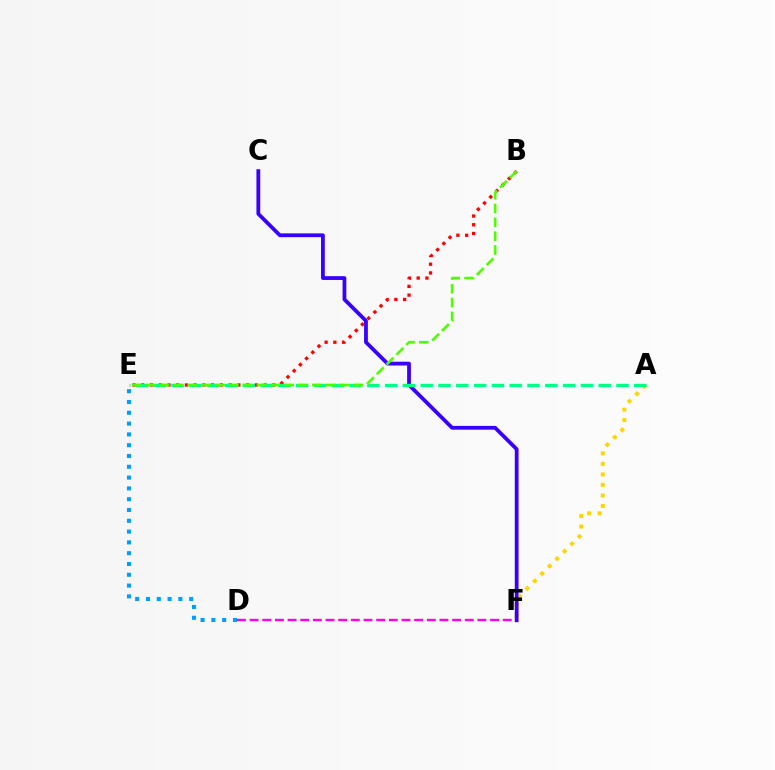{('D', 'F'): [{'color': '#ff00ed', 'line_style': 'dashed', 'thickness': 1.72}], ('A', 'F'): [{'color': '#ffd500', 'line_style': 'dotted', 'thickness': 2.86}], ('D', 'E'): [{'color': '#009eff', 'line_style': 'dotted', 'thickness': 2.93}], ('B', 'E'): [{'color': '#ff0000', 'line_style': 'dotted', 'thickness': 2.37}, {'color': '#4fff00', 'line_style': 'dashed', 'thickness': 1.88}], ('C', 'F'): [{'color': '#3700ff', 'line_style': 'solid', 'thickness': 2.73}], ('A', 'E'): [{'color': '#00ff86', 'line_style': 'dashed', 'thickness': 2.42}]}